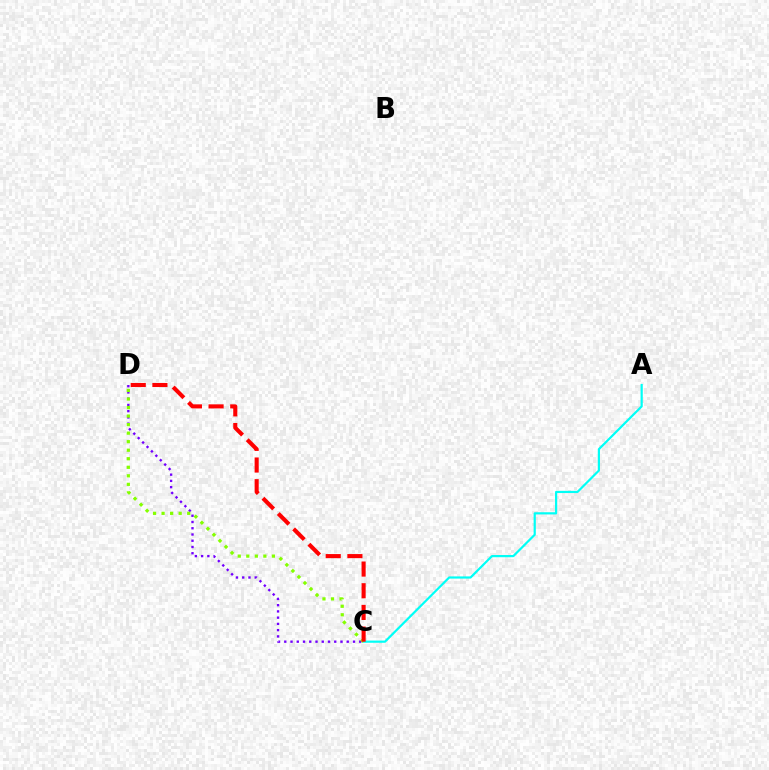{('C', 'D'): [{'color': '#7200ff', 'line_style': 'dotted', 'thickness': 1.7}, {'color': '#84ff00', 'line_style': 'dotted', 'thickness': 2.32}, {'color': '#ff0000', 'line_style': 'dashed', 'thickness': 2.94}], ('A', 'C'): [{'color': '#00fff6', 'line_style': 'solid', 'thickness': 1.58}]}